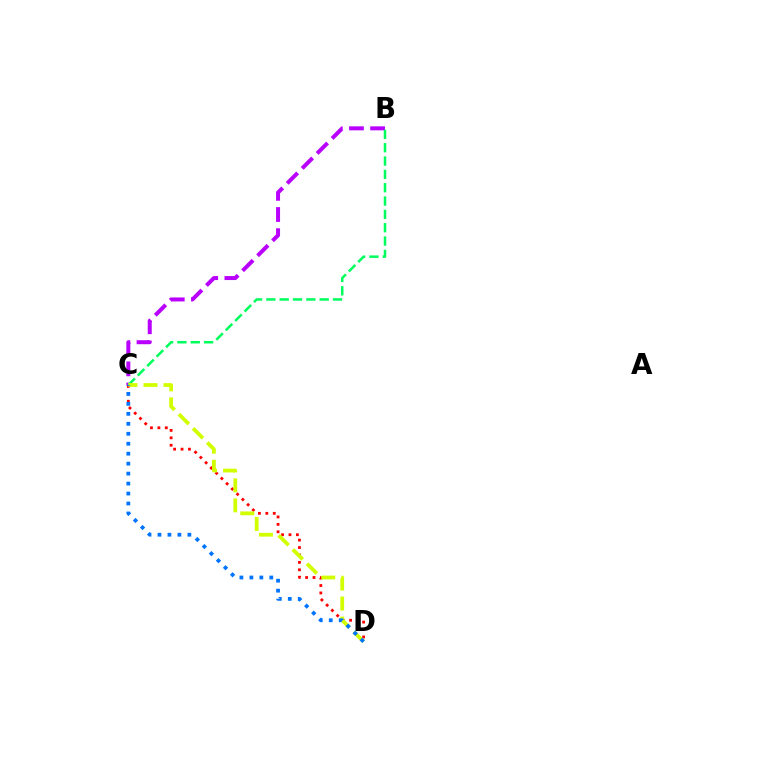{('B', 'C'): [{'color': '#b900ff', 'line_style': 'dashed', 'thickness': 2.88}, {'color': '#00ff5c', 'line_style': 'dashed', 'thickness': 1.81}], ('C', 'D'): [{'color': '#ff0000', 'line_style': 'dotted', 'thickness': 2.02}, {'color': '#d1ff00', 'line_style': 'dashed', 'thickness': 2.72}, {'color': '#0074ff', 'line_style': 'dotted', 'thickness': 2.71}]}